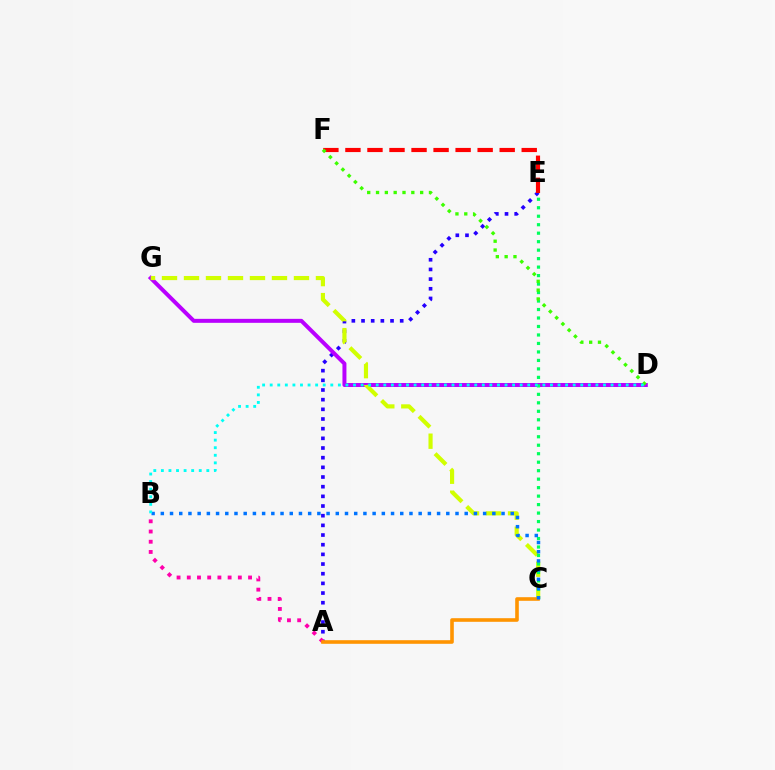{('A', 'E'): [{'color': '#2500ff', 'line_style': 'dotted', 'thickness': 2.63}], ('D', 'G'): [{'color': '#b900ff', 'line_style': 'solid', 'thickness': 2.87}], ('E', 'F'): [{'color': '#ff0000', 'line_style': 'dashed', 'thickness': 2.99}], ('A', 'B'): [{'color': '#ff00ac', 'line_style': 'dotted', 'thickness': 2.77}], ('C', 'G'): [{'color': '#d1ff00', 'line_style': 'dashed', 'thickness': 2.99}], ('C', 'E'): [{'color': '#00ff5c', 'line_style': 'dotted', 'thickness': 2.3}], ('D', 'F'): [{'color': '#3dff00', 'line_style': 'dotted', 'thickness': 2.4}], ('A', 'C'): [{'color': '#ff9400', 'line_style': 'solid', 'thickness': 2.6}], ('B', 'C'): [{'color': '#0074ff', 'line_style': 'dotted', 'thickness': 2.5}], ('B', 'D'): [{'color': '#00fff6', 'line_style': 'dotted', 'thickness': 2.06}]}